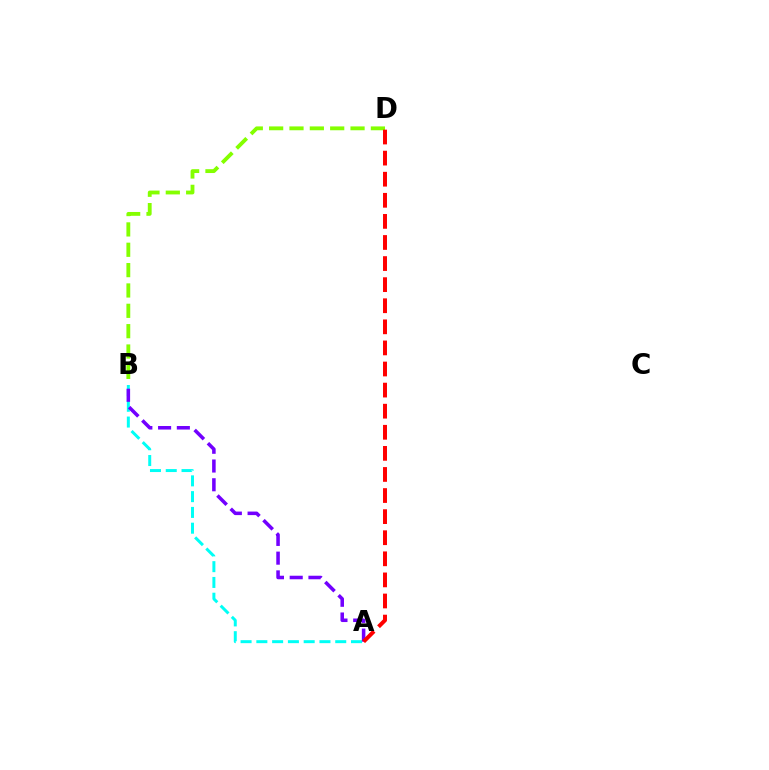{('A', 'B'): [{'color': '#00fff6', 'line_style': 'dashed', 'thickness': 2.14}, {'color': '#7200ff', 'line_style': 'dashed', 'thickness': 2.55}], ('B', 'D'): [{'color': '#84ff00', 'line_style': 'dashed', 'thickness': 2.76}], ('A', 'D'): [{'color': '#ff0000', 'line_style': 'dashed', 'thickness': 2.86}]}